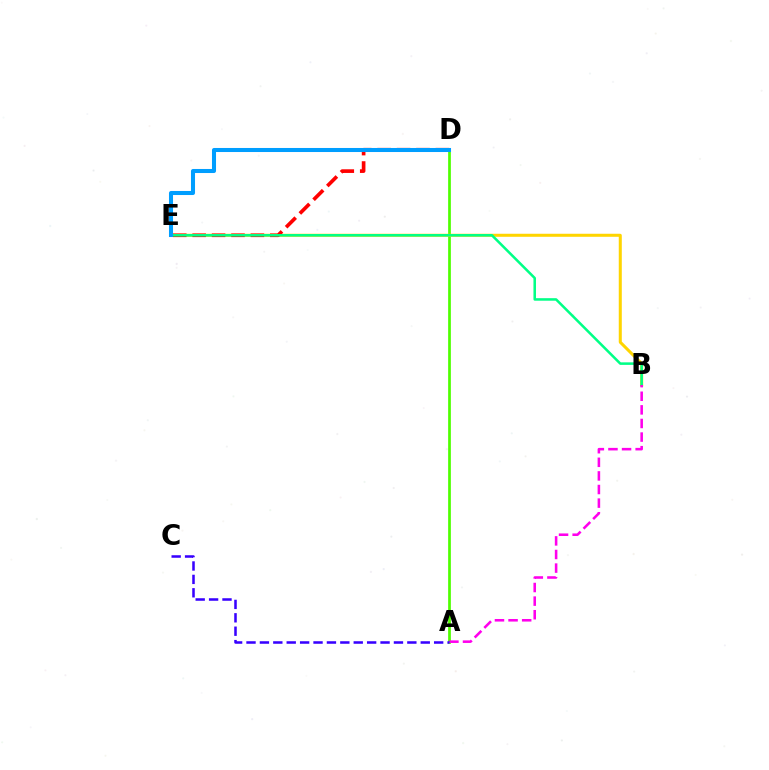{('A', 'D'): [{'color': '#4fff00', 'line_style': 'solid', 'thickness': 1.96}], ('B', 'E'): [{'color': '#ffd500', 'line_style': 'solid', 'thickness': 2.18}, {'color': '#00ff86', 'line_style': 'solid', 'thickness': 1.83}], ('D', 'E'): [{'color': '#ff0000', 'line_style': 'dashed', 'thickness': 2.64}, {'color': '#009eff', 'line_style': 'solid', 'thickness': 2.91}], ('A', 'B'): [{'color': '#ff00ed', 'line_style': 'dashed', 'thickness': 1.85}], ('A', 'C'): [{'color': '#3700ff', 'line_style': 'dashed', 'thickness': 1.82}]}